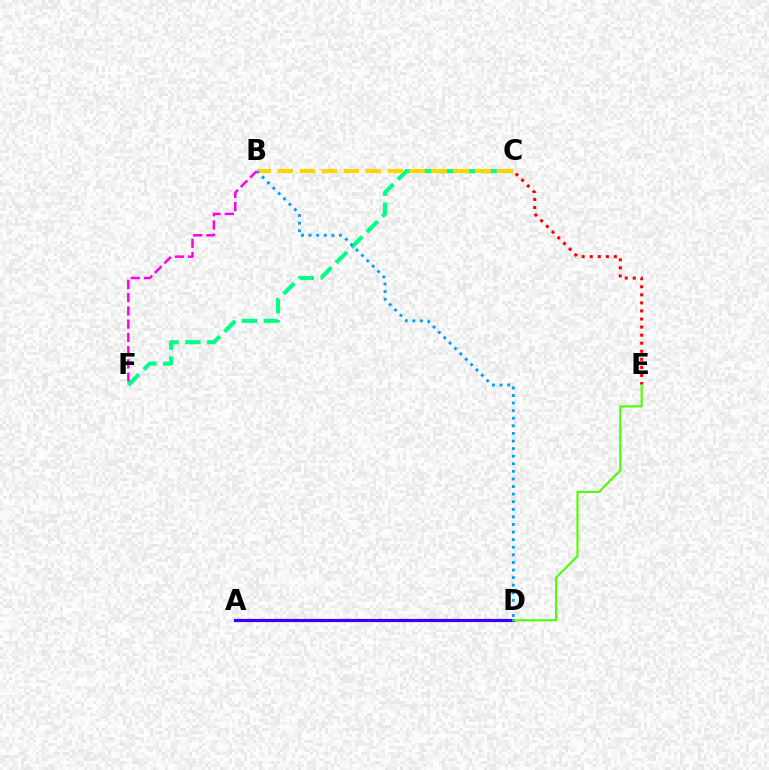{('C', 'F'): [{'color': '#00ff86', 'line_style': 'dashed', 'thickness': 2.96}], ('A', 'D'): [{'color': '#3700ff', 'line_style': 'solid', 'thickness': 2.29}], ('B', 'C'): [{'color': '#ffd500', 'line_style': 'dashed', 'thickness': 2.99}], ('C', 'E'): [{'color': '#ff0000', 'line_style': 'dotted', 'thickness': 2.19}], ('B', 'D'): [{'color': '#009eff', 'line_style': 'dotted', 'thickness': 2.06}], ('D', 'E'): [{'color': '#4fff00', 'line_style': 'solid', 'thickness': 1.54}], ('B', 'F'): [{'color': '#ff00ed', 'line_style': 'dashed', 'thickness': 1.8}]}